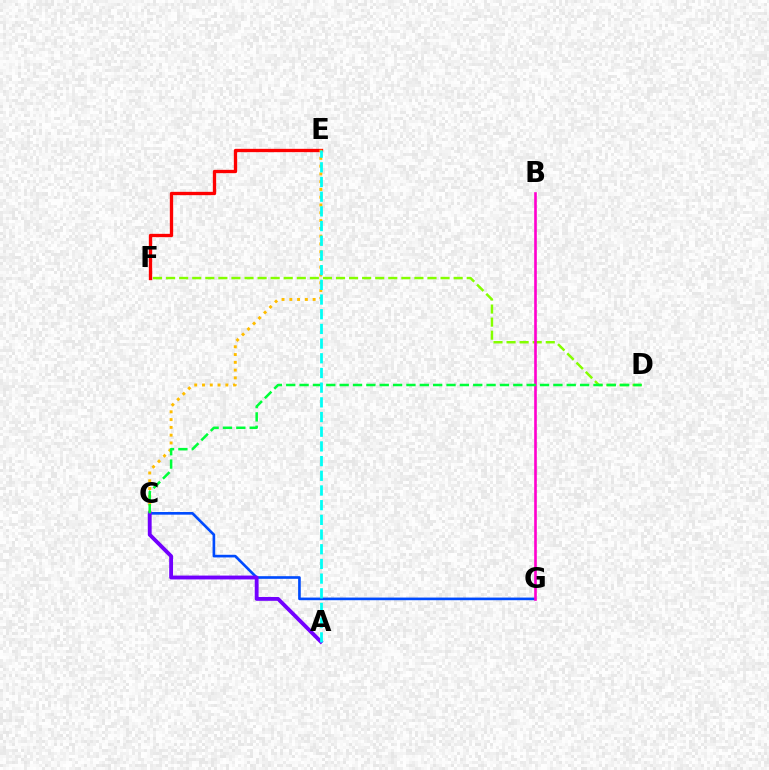{('D', 'F'): [{'color': '#84ff00', 'line_style': 'dashed', 'thickness': 1.78}], ('C', 'G'): [{'color': '#004bff', 'line_style': 'solid', 'thickness': 1.9}], ('E', 'F'): [{'color': '#ff0000', 'line_style': 'solid', 'thickness': 2.4}], ('B', 'G'): [{'color': '#ff00cf', 'line_style': 'solid', 'thickness': 1.9}], ('C', 'E'): [{'color': '#ffbd00', 'line_style': 'dotted', 'thickness': 2.11}], ('A', 'C'): [{'color': '#7200ff', 'line_style': 'solid', 'thickness': 2.77}], ('C', 'D'): [{'color': '#00ff39', 'line_style': 'dashed', 'thickness': 1.81}], ('A', 'E'): [{'color': '#00fff6', 'line_style': 'dashed', 'thickness': 2.0}]}